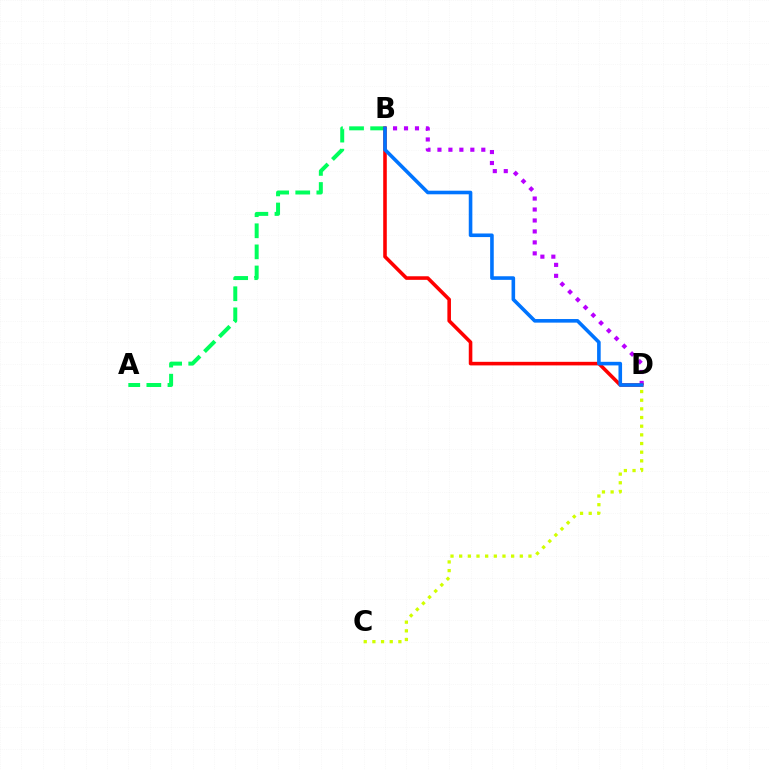{('A', 'B'): [{'color': '#00ff5c', 'line_style': 'dashed', 'thickness': 2.86}], ('C', 'D'): [{'color': '#d1ff00', 'line_style': 'dotted', 'thickness': 2.35}], ('B', 'D'): [{'color': '#b900ff', 'line_style': 'dotted', 'thickness': 2.98}, {'color': '#ff0000', 'line_style': 'solid', 'thickness': 2.58}, {'color': '#0074ff', 'line_style': 'solid', 'thickness': 2.59}]}